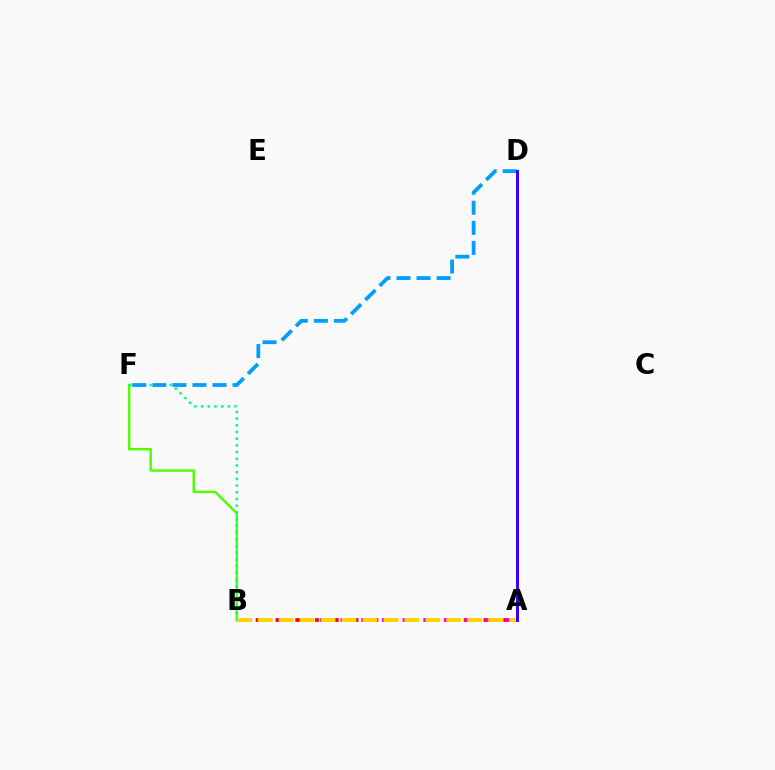{('A', 'B'): [{'color': '#ff0000', 'line_style': 'dotted', 'thickness': 2.69}, {'color': '#ff00ed', 'line_style': 'dashed', 'thickness': 2.81}, {'color': '#ffd500', 'line_style': 'dashed', 'thickness': 2.84}], ('B', 'F'): [{'color': '#4fff00', 'line_style': 'solid', 'thickness': 1.76}, {'color': '#00ff86', 'line_style': 'dotted', 'thickness': 1.82}], ('D', 'F'): [{'color': '#009eff', 'line_style': 'dashed', 'thickness': 2.72}], ('A', 'D'): [{'color': '#3700ff', 'line_style': 'solid', 'thickness': 2.13}]}